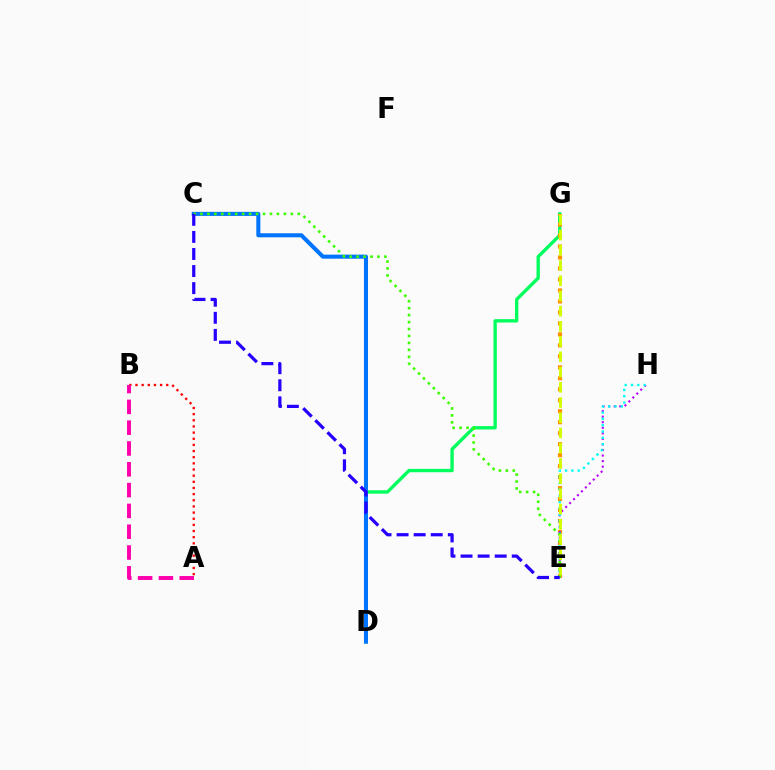{('D', 'G'): [{'color': '#00ff5c', 'line_style': 'solid', 'thickness': 2.41}], ('E', 'G'): [{'color': '#ff9400', 'line_style': 'dotted', 'thickness': 2.98}, {'color': '#d1ff00', 'line_style': 'dashed', 'thickness': 2.07}], ('E', 'H'): [{'color': '#b900ff', 'line_style': 'dotted', 'thickness': 1.51}, {'color': '#00fff6', 'line_style': 'dotted', 'thickness': 1.72}], ('A', 'B'): [{'color': '#ff0000', 'line_style': 'dotted', 'thickness': 1.67}, {'color': '#ff00ac', 'line_style': 'dashed', 'thickness': 2.83}], ('C', 'D'): [{'color': '#0074ff', 'line_style': 'solid', 'thickness': 2.91}], ('C', 'E'): [{'color': '#3dff00', 'line_style': 'dotted', 'thickness': 1.89}, {'color': '#2500ff', 'line_style': 'dashed', 'thickness': 2.32}]}